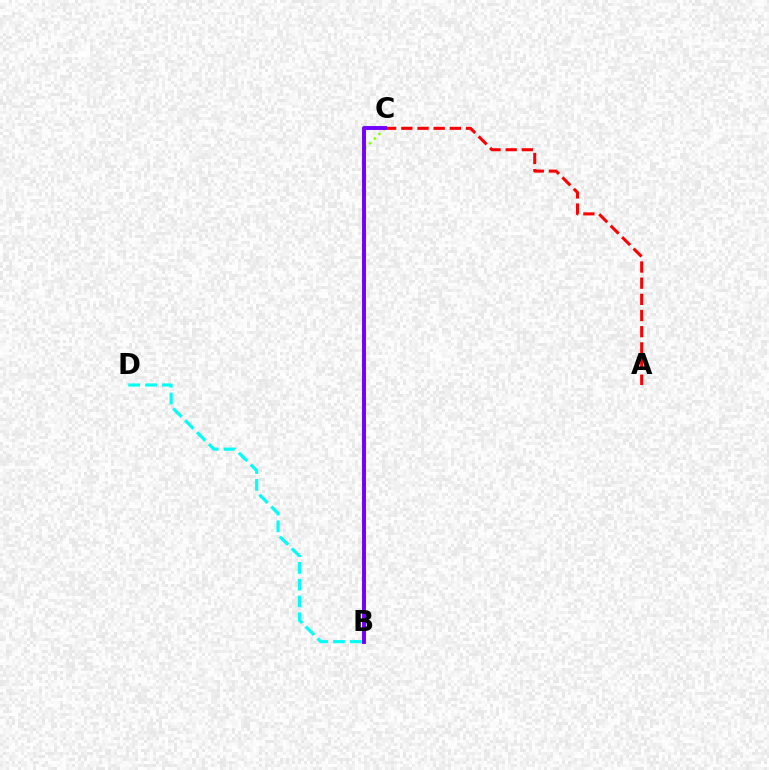{('A', 'C'): [{'color': '#ff0000', 'line_style': 'dashed', 'thickness': 2.2}], ('B', 'C'): [{'color': '#84ff00', 'line_style': 'dotted', 'thickness': 1.8}, {'color': '#7200ff', 'line_style': 'solid', 'thickness': 2.83}], ('B', 'D'): [{'color': '#00fff6', 'line_style': 'dashed', 'thickness': 2.28}]}